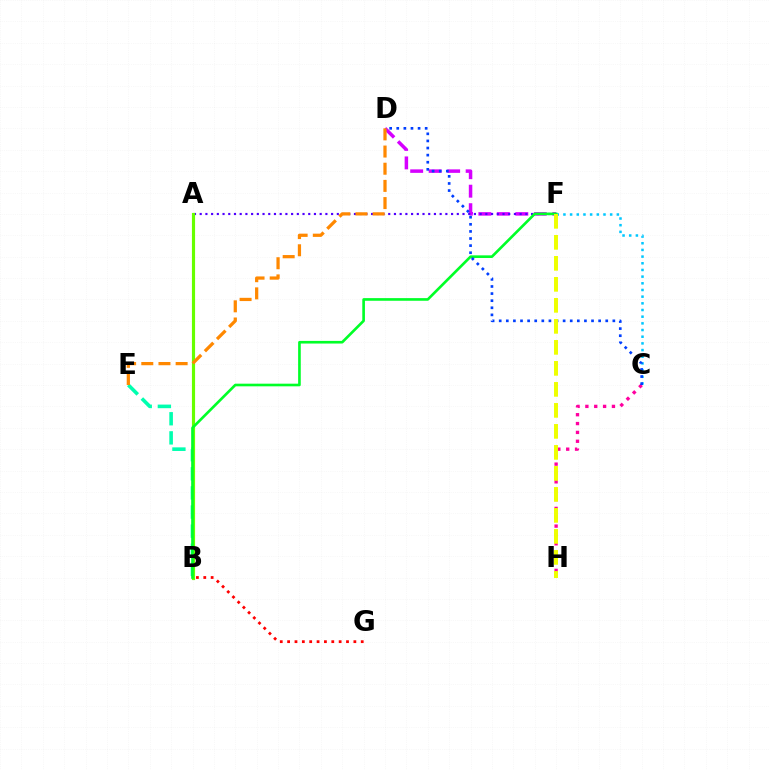{('D', 'F'): [{'color': '#d600ff', 'line_style': 'dashed', 'thickness': 2.51}], ('A', 'F'): [{'color': '#4f00ff', 'line_style': 'dotted', 'thickness': 1.55}], ('C', 'F'): [{'color': '#00c7ff', 'line_style': 'dotted', 'thickness': 1.81}], ('B', 'G'): [{'color': '#ff0000', 'line_style': 'dotted', 'thickness': 2.0}], ('B', 'E'): [{'color': '#00ffaf', 'line_style': 'dashed', 'thickness': 2.6}], ('C', 'H'): [{'color': '#ff00a0', 'line_style': 'dotted', 'thickness': 2.41}], ('A', 'B'): [{'color': '#66ff00', 'line_style': 'solid', 'thickness': 2.27}], ('B', 'F'): [{'color': '#00ff27', 'line_style': 'solid', 'thickness': 1.9}], ('C', 'D'): [{'color': '#003fff', 'line_style': 'dotted', 'thickness': 1.93}], ('F', 'H'): [{'color': '#eeff00', 'line_style': 'dashed', 'thickness': 2.85}], ('D', 'E'): [{'color': '#ff8800', 'line_style': 'dashed', 'thickness': 2.33}]}